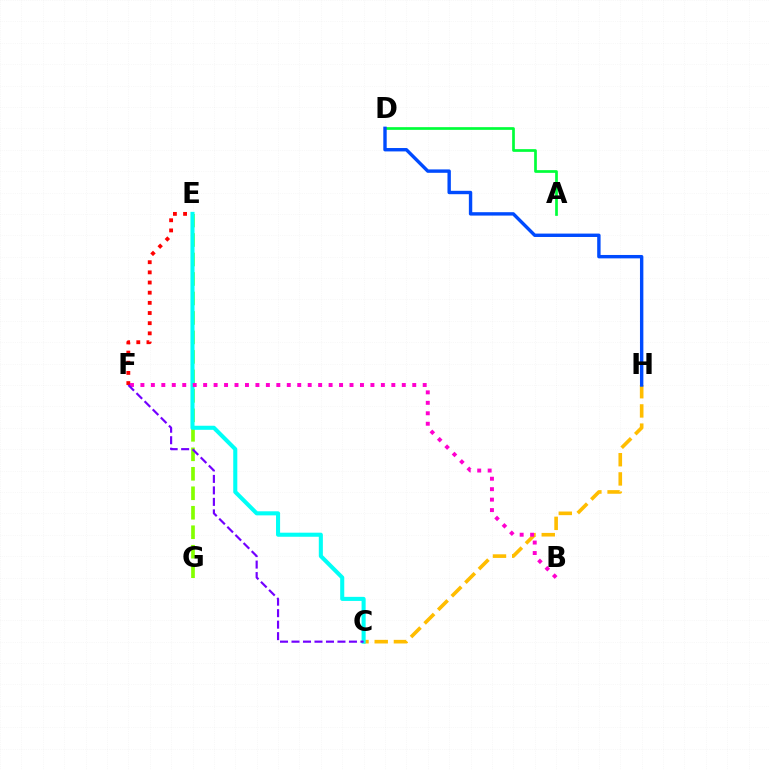{('E', 'G'): [{'color': '#84ff00', 'line_style': 'dashed', 'thickness': 2.65}], ('C', 'H'): [{'color': '#ffbd00', 'line_style': 'dashed', 'thickness': 2.61}], ('C', 'E'): [{'color': '#00fff6', 'line_style': 'solid', 'thickness': 2.93}], ('A', 'D'): [{'color': '#00ff39', 'line_style': 'solid', 'thickness': 1.95}], ('E', 'F'): [{'color': '#ff0000', 'line_style': 'dotted', 'thickness': 2.76}], ('B', 'F'): [{'color': '#ff00cf', 'line_style': 'dotted', 'thickness': 2.84}], ('C', 'F'): [{'color': '#7200ff', 'line_style': 'dashed', 'thickness': 1.56}], ('D', 'H'): [{'color': '#004bff', 'line_style': 'solid', 'thickness': 2.44}]}